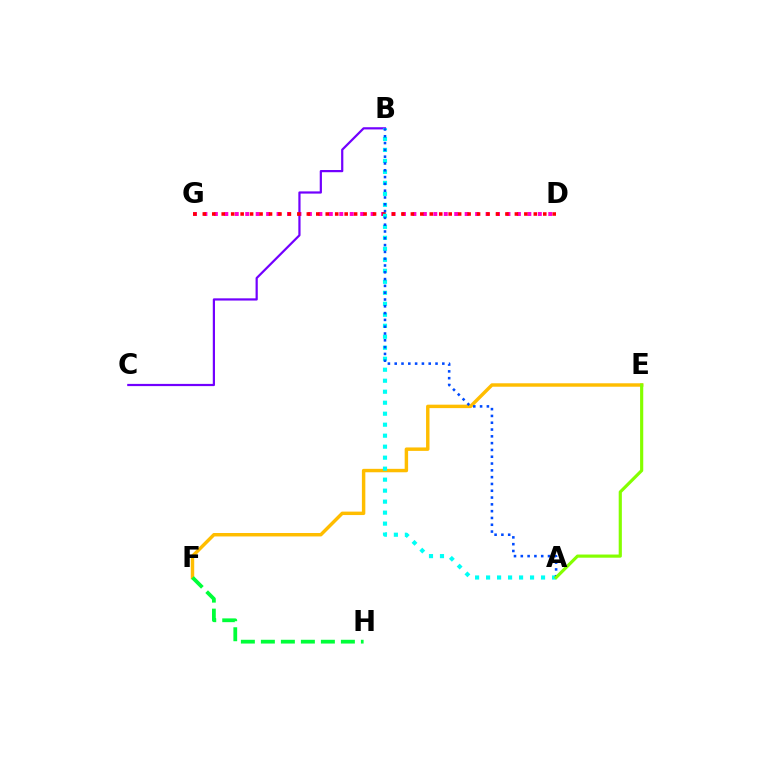{('D', 'G'): [{'color': '#ff00cf', 'line_style': 'dotted', 'thickness': 2.84}, {'color': '#ff0000', 'line_style': 'dotted', 'thickness': 2.57}], ('B', 'C'): [{'color': '#7200ff', 'line_style': 'solid', 'thickness': 1.59}], ('E', 'F'): [{'color': '#ffbd00', 'line_style': 'solid', 'thickness': 2.48}], ('F', 'H'): [{'color': '#00ff39', 'line_style': 'dashed', 'thickness': 2.72}], ('A', 'B'): [{'color': '#00fff6', 'line_style': 'dotted', 'thickness': 2.99}, {'color': '#004bff', 'line_style': 'dotted', 'thickness': 1.85}], ('A', 'E'): [{'color': '#84ff00', 'line_style': 'solid', 'thickness': 2.28}]}